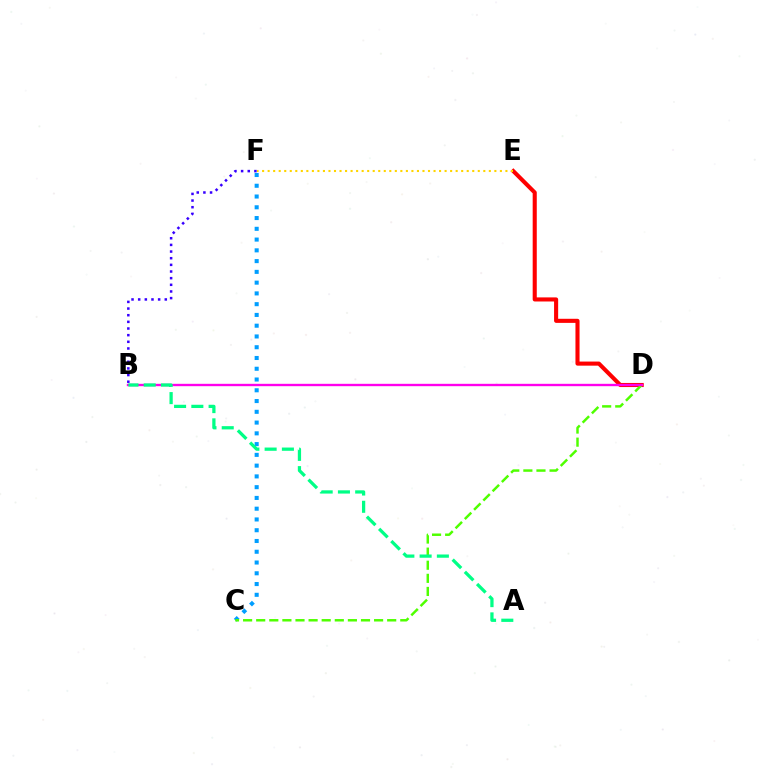{('D', 'E'): [{'color': '#ff0000', 'line_style': 'solid', 'thickness': 2.94}], ('C', 'F'): [{'color': '#009eff', 'line_style': 'dotted', 'thickness': 2.92}], ('C', 'D'): [{'color': '#4fff00', 'line_style': 'dashed', 'thickness': 1.78}], ('B', 'D'): [{'color': '#ff00ed', 'line_style': 'solid', 'thickness': 1.71}], ('A', 'B'): [{'color': '#00ff86', 'line_style': 'dashed', 'thickness': 2.34}], ('E', 'F'): [{'color': '#ffd500', 'line_style': 'dotted', 'thickness': 1.5}], ('B', 'F'): [{'color': '#3700ff', 'line_style': 'dotted', 'thickness': 1.81}]}